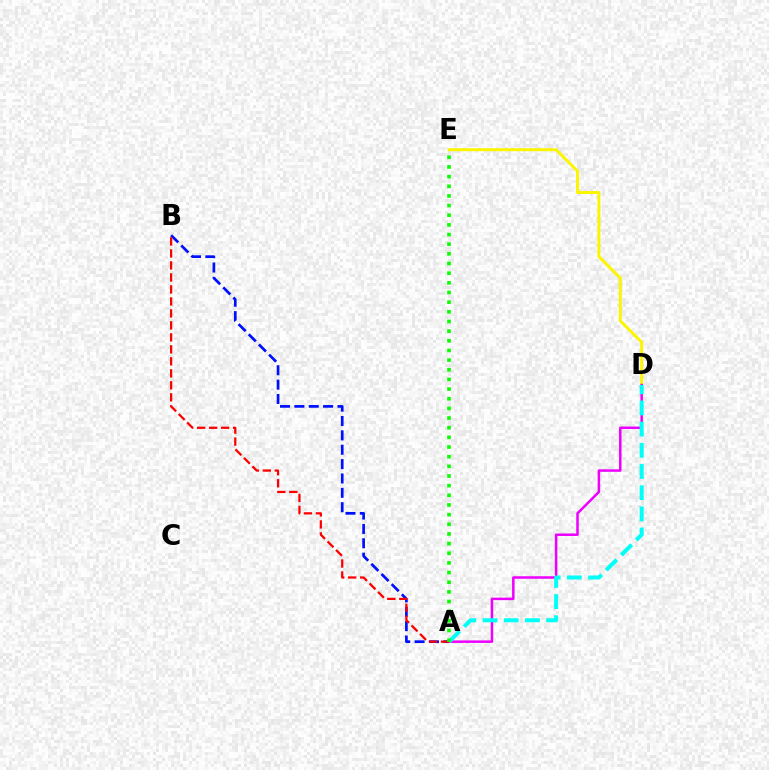{('D', 'E'): [{'color': '#fcf500', 'line_style': 'solid', 'thickness': 2.14}], ('A', 'B'): [{'color': '#0010ff', 'line_style': 'dashed', 'thickness': 1.95}, {'color': '#ff0000', 'line_style': 'dashed', 'thickness': 1.63}], ('A', 'D'): [{'color': '#ee00ff', 'line_style': 'solid', 'thickness': 1.81}, {'color': '#00fff6', 'line_style': 'dashed', 'thickness': 2.88}], ('A', 'E'): [{'color': '#08ff00', 'line_style': 'dotted', 'thickness': 2.62}]}